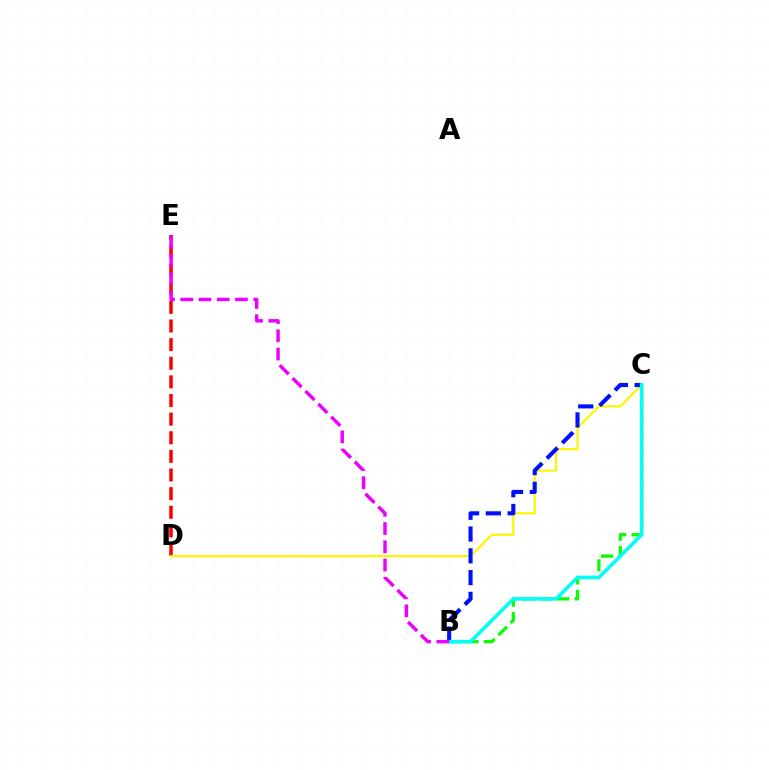{('D', 'E'): [{'color': '#ff0000', 'line_style': 'dashed', 'thickness': 2.53}], ('C', 'D'): [{'color': '#fcf500', 'line_style': 'solid', 'thickness': 1.57}], ('B', 'C'): [{'color': '#0010ff', 'line_style': 'dashed', 'thickness': 2.96}, {'color': '#08ff00', 'line_style': 'dashed', 'thickness': 2.35}, {'color': '#00fff6', 'line_style': 'solid', 'thickness': 2.57}], ('B', 'E'): [{'color': '#ee00ff', 'line_style': 'dashed', 'thickness': 2.48}]}